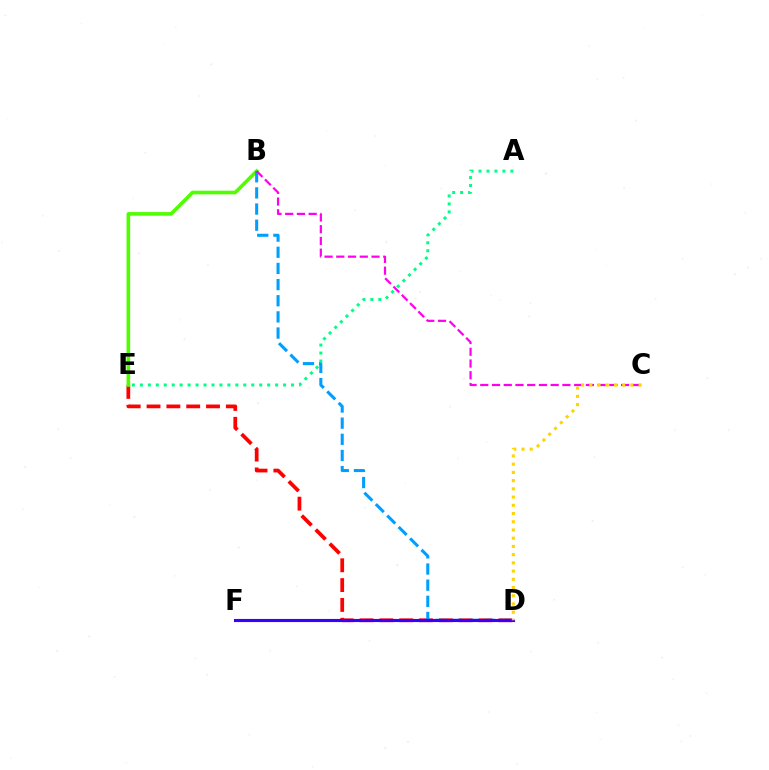{('D', 'E'): [{'color': '#ff0000', 'line_style': 'dashed', 'thickness': 2.69}], ('B', 'E'): [{'color': '#4fff00', 'line_style': 'solid', 'thickness': 2.61}], ('B', 'D'): [{'color': '#009eff', 'line_style': 'dashed', 'thickness': 2.19}], ('D', 'F'): [{'color': '#3700ff', 'line_style': 'solid', 'thickness': 2.24}], ('B', 'C'): [{'color': '#ff00ed', 'line_style': 'dashed', 'thickness': 1.59}], ('A', 'E'): [{'color': '#00ff86', 'line_style': 'dotted', 'thickness': 2.16}], ('C', 'D'): [{'color': '#ffd500', 'line_style': 'dotted', 'thickness': 2.23}]}